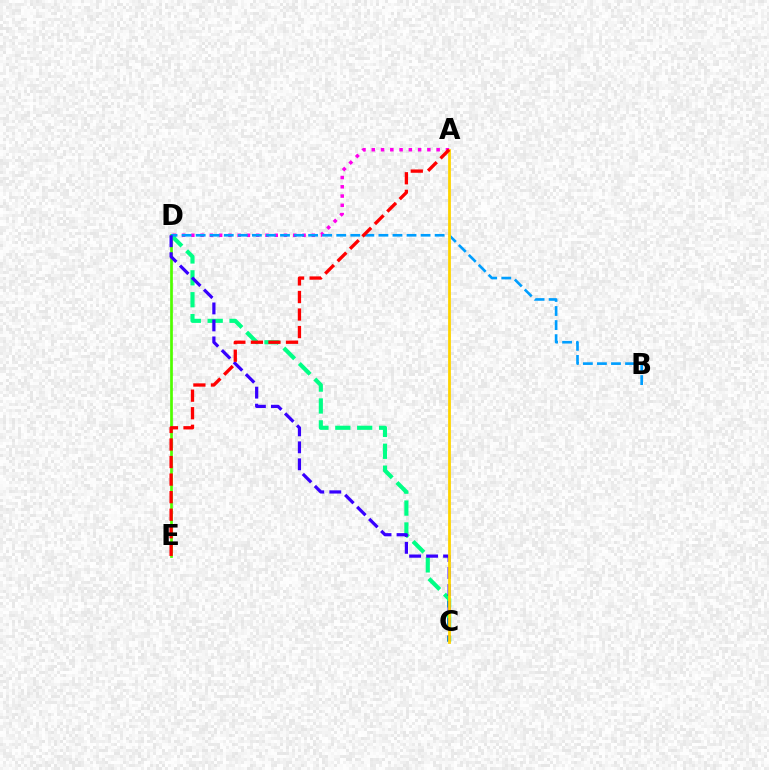{('A', 'D'): [{'color': '#ff00ed', 'line_style': 'dotted', 'thickness': 2.52}], ('D', 'E'): [{'color': '#4fff00', 'line_style': 'solid', 'thickness': 1.95}], ('C', 'D'): [{'color': '#00ff86', 'line_style': 'dashed', 'thickness': 2.97}, {'color': '#3700ff', 'line_style': 'dashed', 'thickness': 2.31}], ('B', 'D'): [{'color': '#009eff', 'line_style': 'dashed', 'thickness': 1.91}], ('A', 'C'): [{'color': '#ffd500', 'line_style': 'solid', 'thickness': 2.0}], ('A', 'E'): [{'color': '#ff0000', 'line_style': 'dashed', 'thickness': 2.38}]}